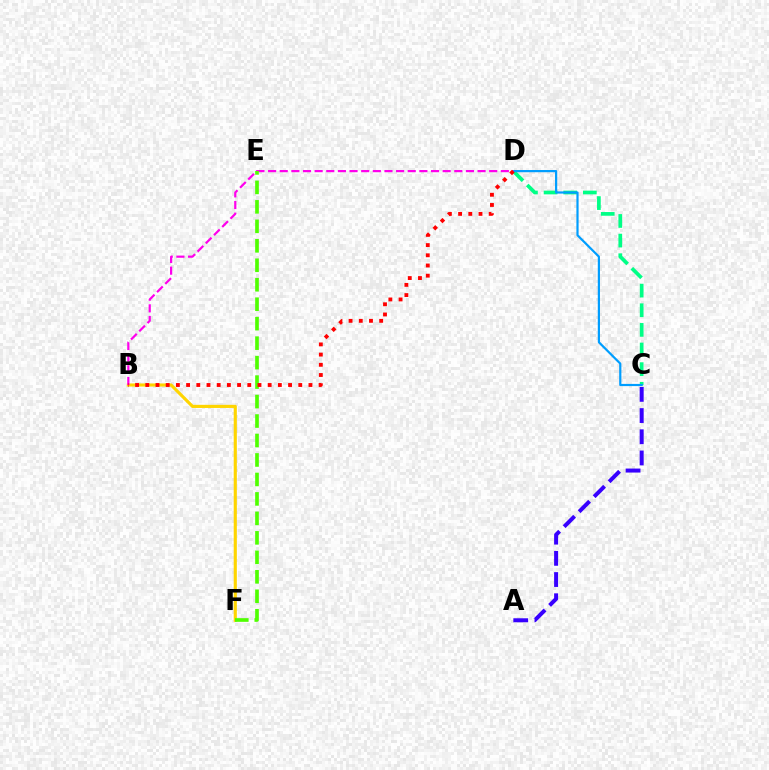{('C', 'D'): [{'color': '#00ff86', 'line_style': 'dashed', 'thickness': 2.67}, {'color': '#009eff', 'line_style': 'solid', 'thickness': 1.58}], ('B', 'F'): [{'color': '#ffd500', 'line_style': 'solid', 'thickness': 2.26}], ('A', 'C'): [{'color': '#3700ff', 'line_style': 'dashed', 'thickness': 2.88}], ('B', 'D'): [{'color': '#ff00ed', 'line_style': 'dashed', 'thickness': 1.58}, {'color': '#ff0000', 'line_style': 'dotted', 'thickness': 2.77}], ('E', 'F'): [{'color': '#4fff00', 'line_style': 'dashed', 'thickness': 2.65}]}